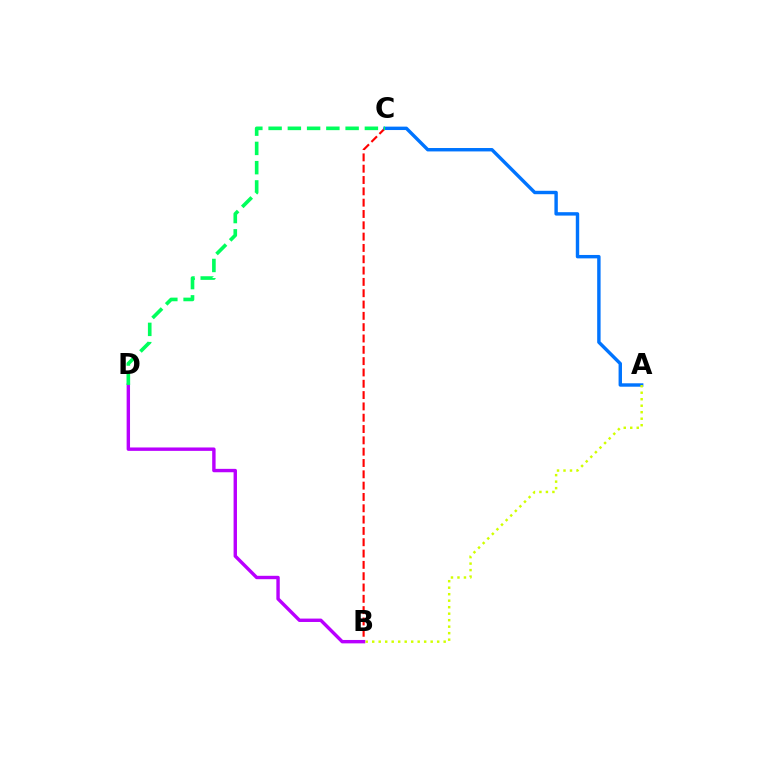{('B', 'C'): [{'color': '#ff0000', 'line_style': 'dashed', 'thickness': 1.54}], ('A', 'C'): [{'color': '#0074ff', 'line_style': 'solid', 'thickness': 2.46}], ('B', 'D'): [{'color': '#b900ff', 'line_style': 'solid', 'thickness': 2.45}], ('C', 'D'): [{'color': '#00ff5c', 'line_style': 'dashed', 'thickness': 2.62}], ('A', 'B'): [{'color': '#d1ff00', 'line_style': 'dotted', 'thickness': 1.77}]}